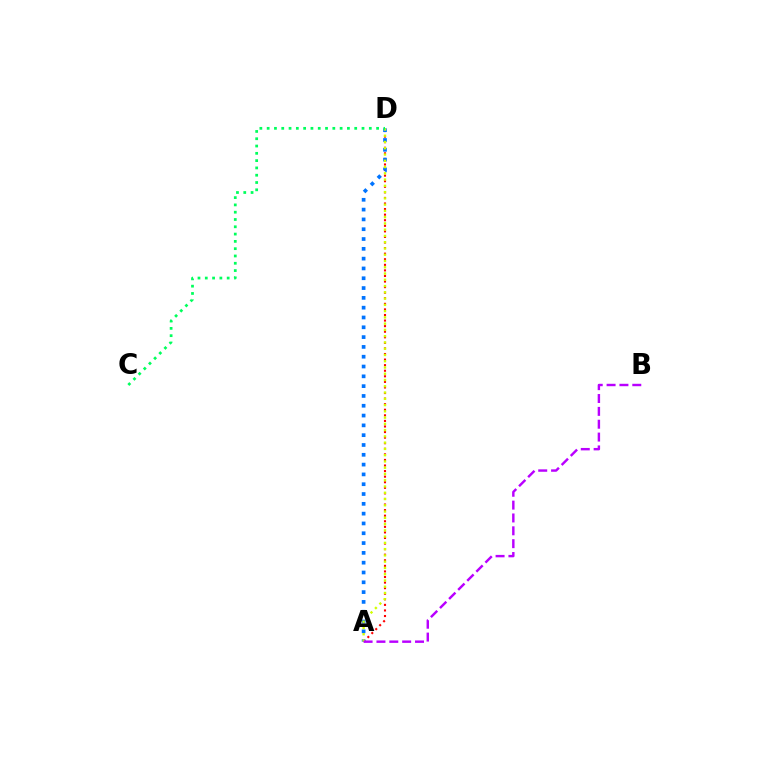{('A', 'D'): [{'color': '#ff0000', 'line_style': 'dotted', 'thickness': 1.51}, {'color': '#0074ff', 'line_style': 'dotted', 'thickness': 2.66}, {'color': '#d1ff00', 'line_style': 'dotted', 'thickness': 1.7}], ('A', 'B'): [{'color': '#b900ff', 'line_style': 'dashed', 'thickness': 1.75}], ('C', 'D'): [{'color': '#00ff5c', 'line_style': 'dotted', 'thickness': 1.98}]}